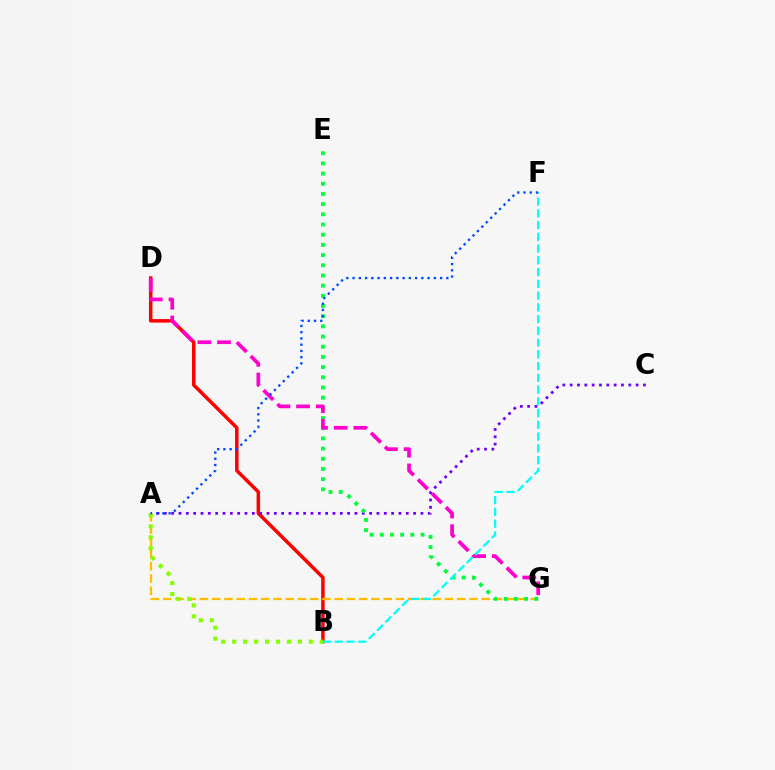{('B', 'D'): [{'color': '#ff0000', 'line_style': 'solid', 'thickness': 2.51}], ('A', 'G'): [{'color': '#ffbd00', 'line_style': 'dashed', 'thickness': 1.66}], ('A', 'C'): [{'color': '#7200ff', 'line_style': 'dotted', 'thickness': 1.99}], ('A', 'B'): [{'color': '#84ff00', 'line_style': 'dotted', 'thickness': 2.98}], ('E', 'G'): [{'color': '#00ff39', 'line_style': 'dotted', 'thickness': 2.77}], ('D', 'G'): [{'color': '#ff00cf', 'line_style': 'dashed', 'thickness': 2.67}], ('B', 'F'): [{'color': '#00fff6', 'line_style': 'dashed', 'thickness': 1.6}], ('A', 'F'): [{'color': '#004bff', 'line_style': 'dotted', 'thickness': 1.7}]}